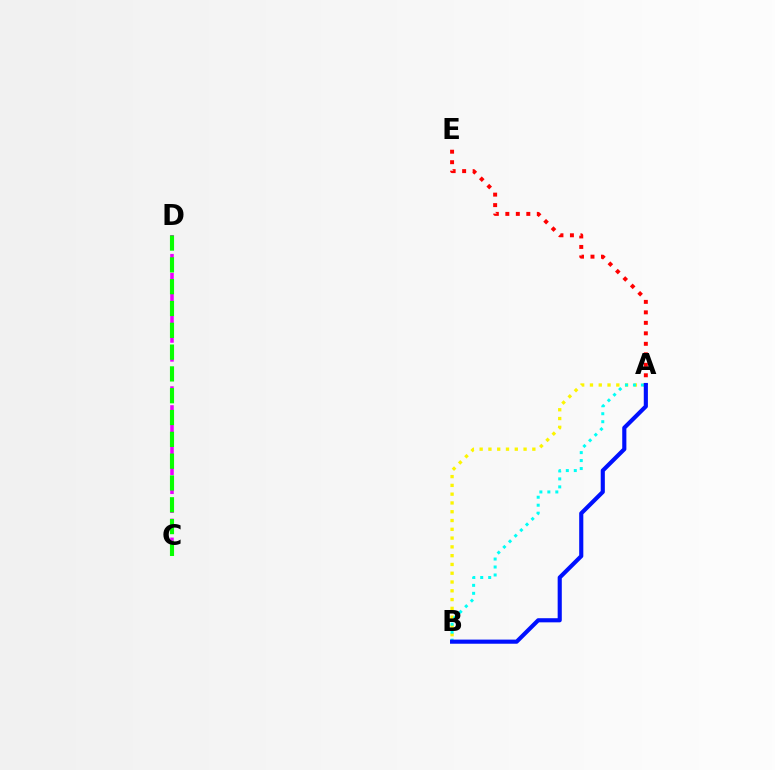{('A', 'E'): [{'color': '#ff0000', 'line_style': 'dotted', 'thickness': 2.85}], ('A', 'B'): [{'color': '#fcf500', 'line_style': 'dotted', 'thickness': 2.39}, {'color': '#00fff6', 'line_style': 'dotted', 'thickness': 2.17}, {'color': '#0010ff', 'line_style': 'solid', 'thickness': 2.97}], ('C', 'D'): [{'color': '#ee00ff', 'line_style': 'dashed', 'thickness': 2.57}, {'color': '#08ff00', 'line_style': 'dashed', 'thickness': 2.96}]}